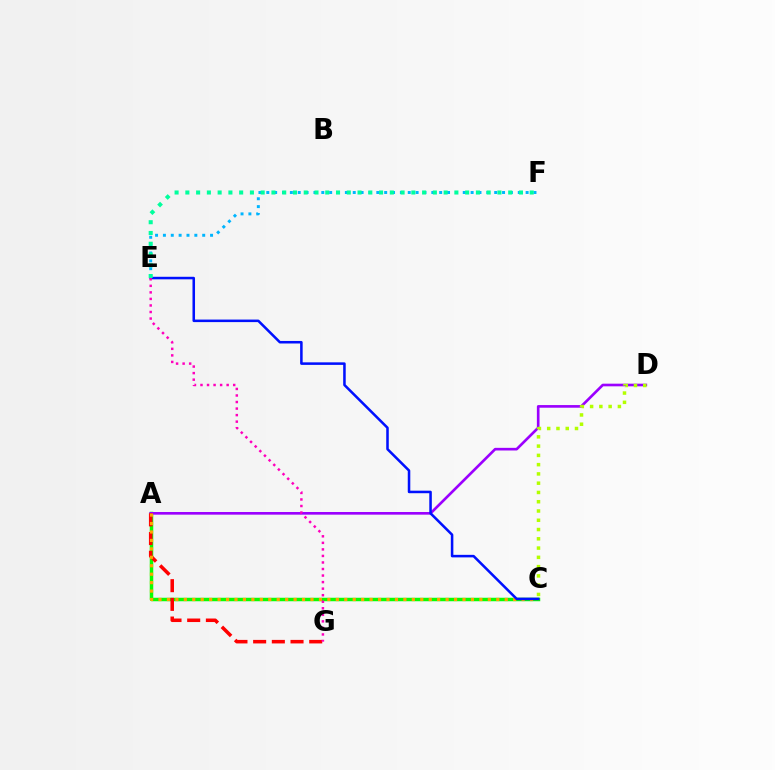{('A', 'C'): [{'color': '#08ff00', 'line_style': 'solid', 'thickness': 2.51}, {'color': '#ffa500', 'line_style': 'dotted', 'thickness': 2.29}], ('E', 'F'): [{'color': '#00b5ff', 'line_style': 'dotted', 'thickness': 2.14}, {'color': '#00ff9d', 'line_style': 'dotted', 'thickness': 2.92}], ('A', 'D'): [{'color': '#9b00ff', 'line_style': 'solid', 'thickness': 1.91}], ('A', 'G'): [{'color': '#ff0000', 'line_style': 'dashed', 'thickness': 2.54}], ('C', 'E'): [{'color': '#0010ff', 'line_style': 'solid', 'thickness': 1.83}], ('C', 'D'): [{'color': '#b3ff00', 'line_style': 'dotted', 'thickness': 2.52}], ('E', 'G'): [{'color': '#ff00bd', 'line_style': 'dotted', 'thickness': 1.78}]}